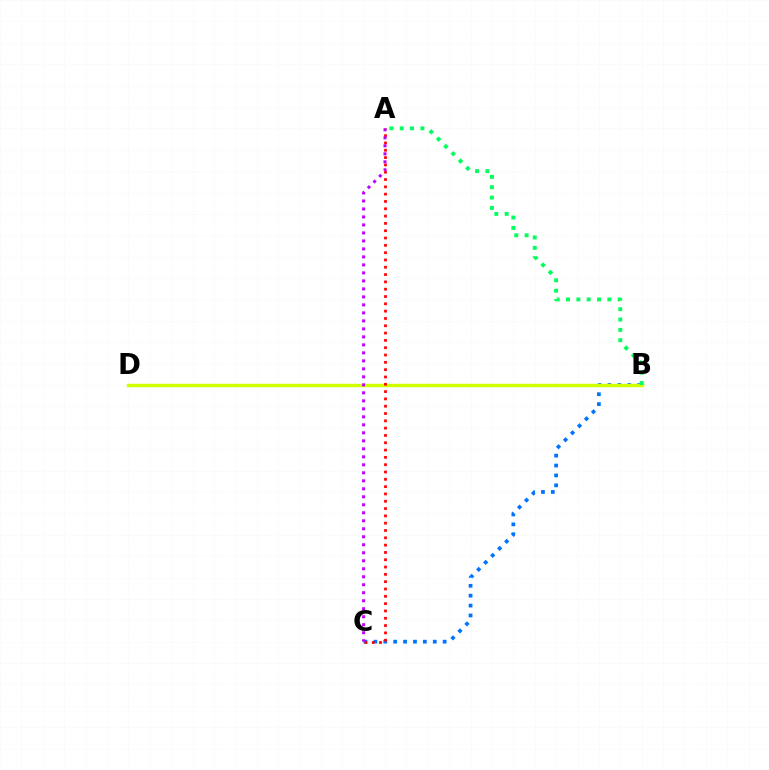{('B', 'C'): [{'color': '#0074ff', 'line_style': 'dotted', 'thickness': 2.69}], ('B', 'D'): [{'color': '#d1ff00', 'line_style': 'solid', 'thickness': 2.48}], ('A', 'C'): [{'color': '#ff0000', 'line_style': 'dotted', 'thickness': 1.99}, {'color': '#b900ff', 'line_style': 'dotted', 'thickness': 2.17}], ('A', 'B'): [{'color': '#00ff5c', 'line_style': 'dotted', 'thickness': 2.81}]}